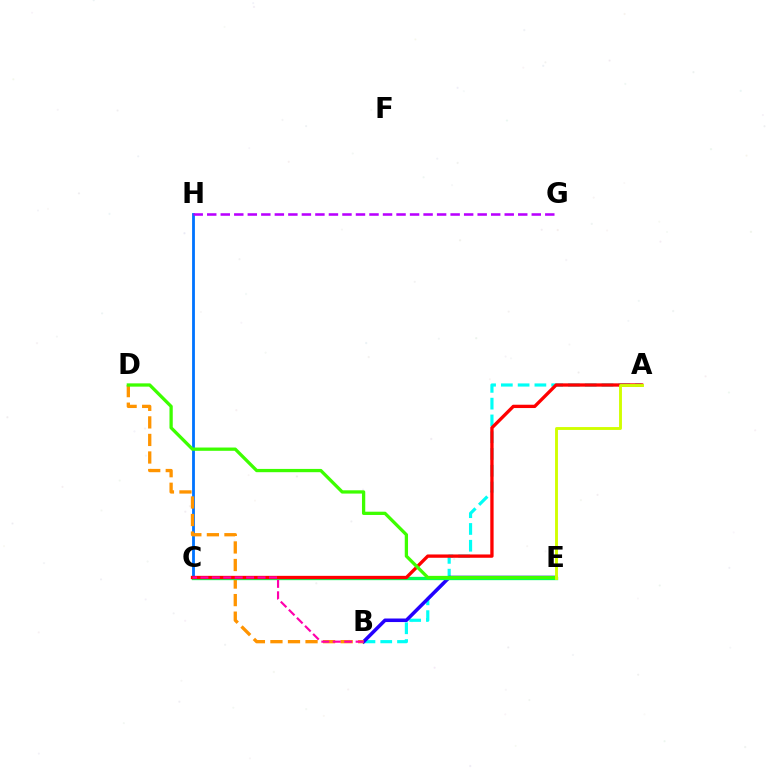{('A', 'B'): [{'color': '#00fff6', 'line_style': 'dashed', 'thickness': 2.28}], ('C', 'H'): [{'color': '#0074ff', 'line_style': 'solid', 'thickness': 2.02}], ('B', 'E'): [{'color': '#2500ff', 'line_style': 'solid', 'thickness': 2.55}], ('B', 'D'): [{'color': '#ff9400', 'line_style': 'dashed', 'thickness': 2.38}], ('C', 'E'): [{'color': '#00ff5c', 'line_style': 'solid', 'thickness': 2.39}], ('A', 'C'): [{'color': '#ff0000', 'line_style': 'solid', 'thickness': 2.39}], ('D', 'E'): [{'color': '#3dff00', 'line_style': 'solid', 'thickness': 2.36}], ('A', 'E'): [{'color': '#d1ff00', 'line_style': 'solid', 'thickness': 2.07}], ('B', 'C'): [{'color': '#ff00ac', 'line_style': 'dashed', 'thickness': 1.55}], ('G', 'H'): [{'color': '#b900ff', 'line_style': 'dashed', 'thickness': 1.84}]}